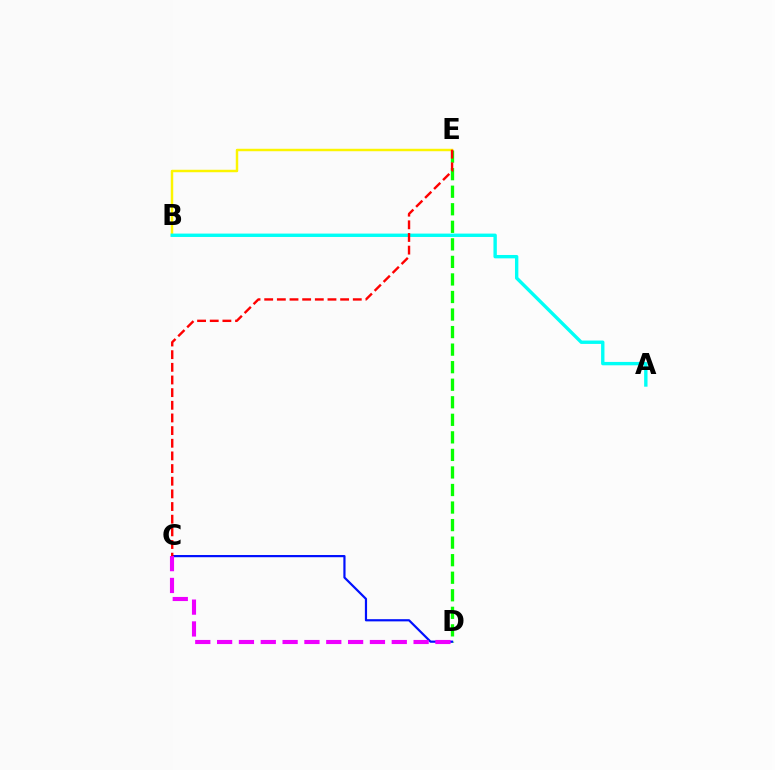{('D', 'E'): [{'color': '#08ff00', 'line_style': 'dashed', 'thickness': 2.38}], ('B', 'E'): [{'color': '#fcf500', 'line_style': 'solid', 'thickness': 1.77}], ('C', 'D'): [{'color': '#0010ff', 'line_style': 'solid', 'thickness': 1.58}, {'color': '#ee00ff', 'line_style': 'dashed', 'thickness': 2.97}], ('A', 'B'): [{'color': '#00fff6', 'line_style': 'solid', 'thickness': 2.43}], ('C', 'E'): [{'color': '#ff0000', 'line_style': 'dashed', 'thickness': 1.72}]}